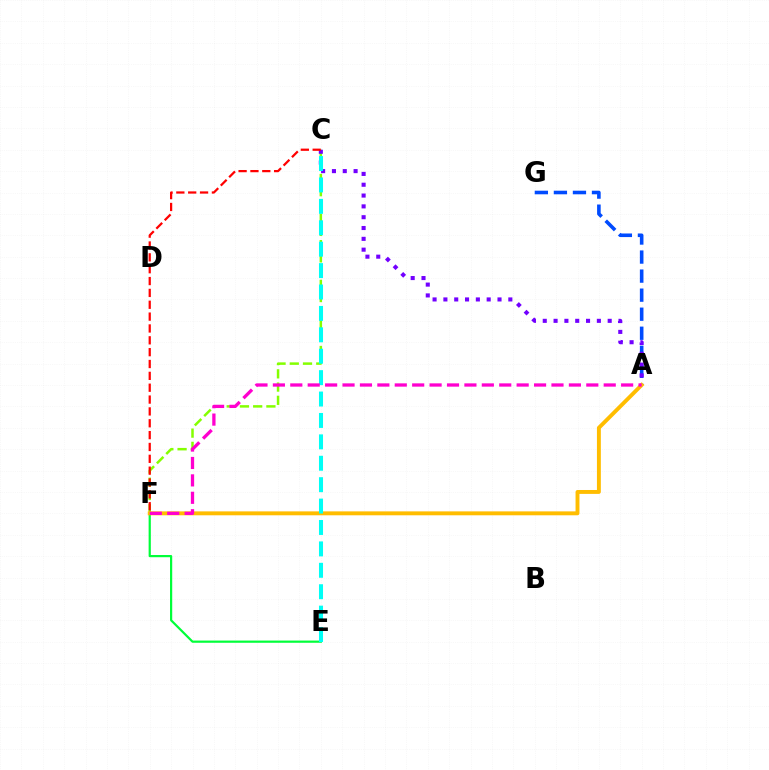{('A', 'G'): [{'color': '#004bff', 'line_style': 'dashed', 'thickness': 2.59}], ('C', 'F'): [{'color': '#84ff00', 'line_style': 'dashed', 'thickness': 1.8}, {'color': '#ff0000', 'line_style': 'dashed', 'thickness': 1.61}], ('A', 'C'): [{'color': '#7200ff', 'line_style': 'dotted', 'thickness': 2.94}], ('E', 'F'): [{'color': '#00ff39', 'line_style': 'solid', 'thickness': 1.59}], ('A', 'F'): [{'color': '#ffbd00', 'line_style': 'solid', 'thickness': 2.81}, {'color': '#ff00cf', 'line_style': 'dashed', 'thickness': 2.37}], ('C', 'E'): [{'color': '#00fff6', 'line_style': 'dashed', 'thickness': 2.91}]}